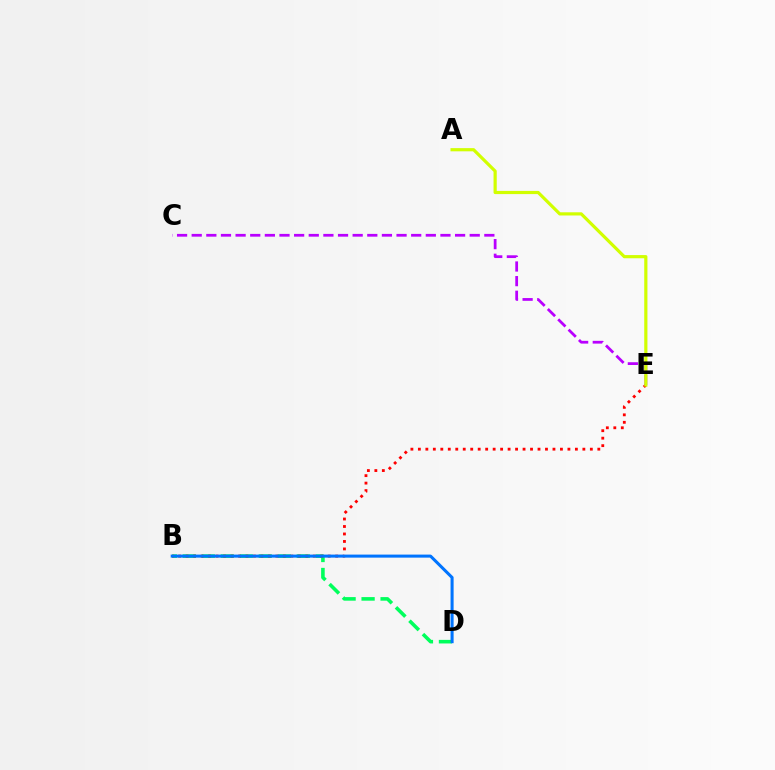{('B', 'D'): [{'color': '#00ff5c', 'line_style': 'dashed', 'thickness': 2.58}, {'color': '#0074ff', 'line_style': 'solid', 'thickness': 2.19}], ('B', 'E'): [{'color': '#ff0000', 'line_style': 'dotted', 'thickness': 2.03}], ('C', 'E'): [{'color': '#b900ff', 'line_style': 'dashed', 'thickness': 1.99}], ('A', 'E'): [{'color': '#d1ff00', 'line_style': 'solid', 'thickness': 2.3}]}